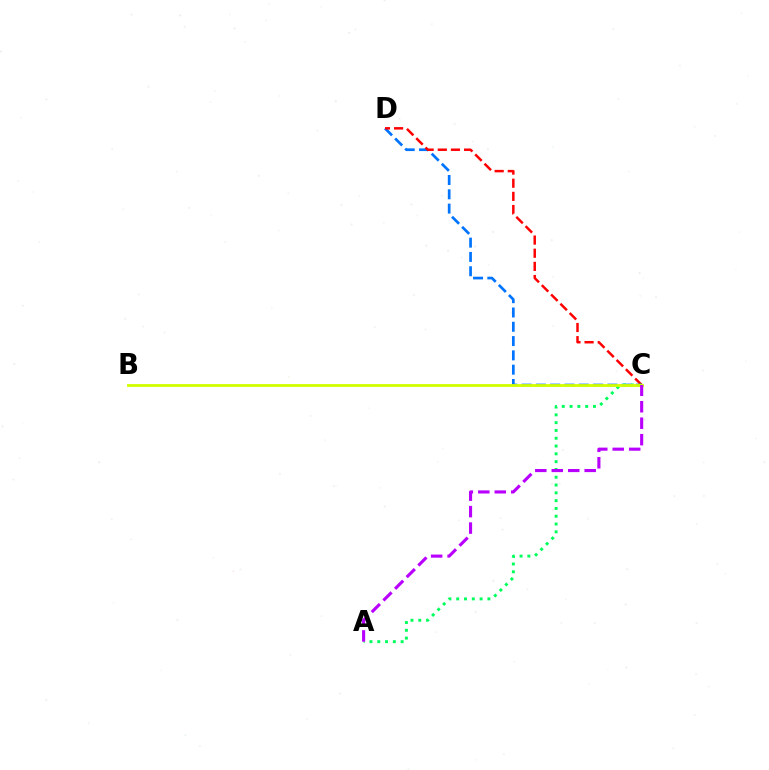{('C', 'D'): [{'color': '#0074ff', 'line_style': 'dashed', 'thickness': 1.94}, {'color': '#ff0000', 'line_style': 'dashed', 'thickness': 1.79}], ('A', 'C'): [{'color': '#00ff5c', 'line_style': 'dotted', 'thickness': 2.12}, {'color': '#b900ff', 'line_style': 'dashed', 'thickness': 2.24}], ('B', 'C'): [{'color': '#d1ff00', 'line_style': 'solid', 'thickness': 2.03}]}